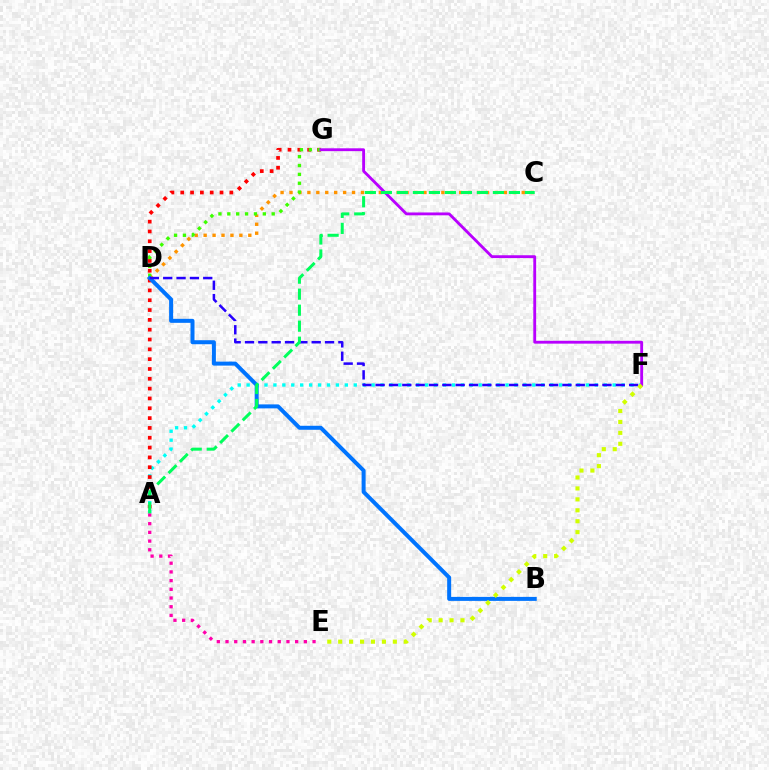{('A', 'F'): [{'color': '#00fff6', 'line_style': 'dotted', 'thickness': 2.43}], ('A', 'G'): [{'color': '#ff0000', 'line_style': 'dotted', 'thickness': 2.67}], ('C', 'D'): [{'color': '#ff9400', 'line_style': 'dotted', 'thickness': 2.43}], ('D', 'G'): [{'color': '#3dff00', 'line_style': 'dotted', 'thickness': 2.41}], ('F', 'G'): [{'color': '#b900ff', 'line_style': 'solid', 'thickness': 2.05}], ('B', 'D'): [{'color': '#0074ff', 'line_style': 'solid', 'thickness': 2.88}], ('D', 'F'): [{'color': '#2500ff', 'line_style': 'dashed', 'thickness': 1.81}], ('A', 'E'): [{'color': '#ff00ac', 'line_style': 'dotted', 'thickness': 2.36}], ('E', 'F'): [{'color': '#d1ff00', 'line_style': 'dotted', 'thickness': 2.97}], ('A', 'C'): [{'color': '#00ff5c', 'line_style': 'dashed', 'thickness': 2.17}]}